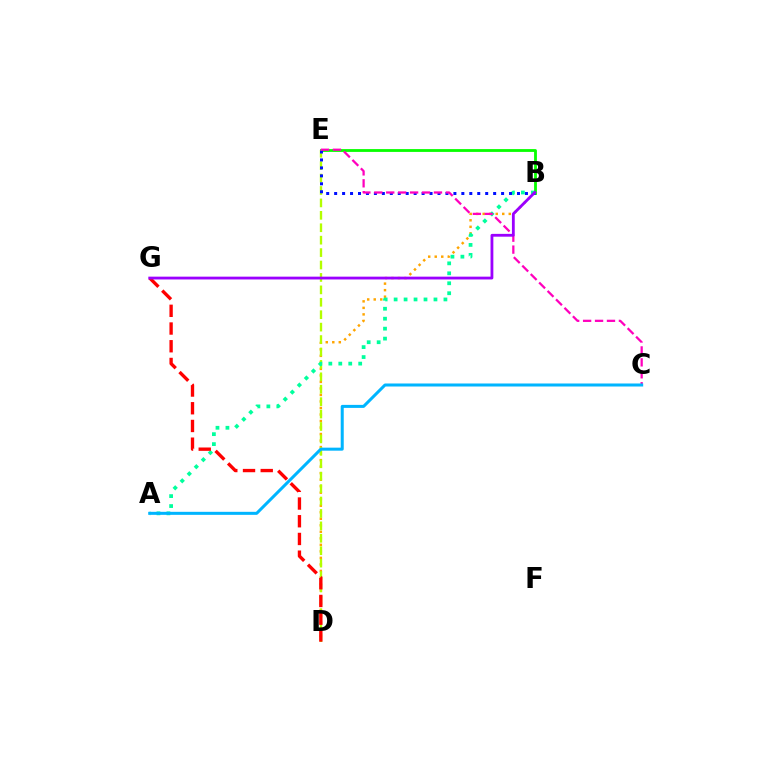{('B', 'E'): [{'color': '#08ff00', 'line_style': 'solid', 'thickness': 2.03}, {'color': '#0010ff', 'line_style': 'dotted', 'thickness': 2.16}], ('B', 'D'): [{'color': '#ffa500', 'line_style': 'dotted', 'thickness': 1.77}], ('D', 'E'): [{'color': '#b3ff00', 'line_style': 'dashed', 'thickness': 1.69}], ('A', 'B'): [{'color': '#00ff9d', 'line_style': 'dotted', 'thickness': 2.71}], ('C', 'E'): [{'color': '#ff00bd', 'line_style': 'dashed', 'thickness': 1.62}], ('D', 'G'): [{'color': '#ff0000', 'line_style': 'dashed', 'thickness': 2.41}], ('B', 'G'): [{'color': '#9b00ff', 'line_style': 'solid', 'thickness': 2.02}], ('A', 'C'): [{'color': '#00b5ff', 'line_style': 'solid', 'thickness': 2.18}]}